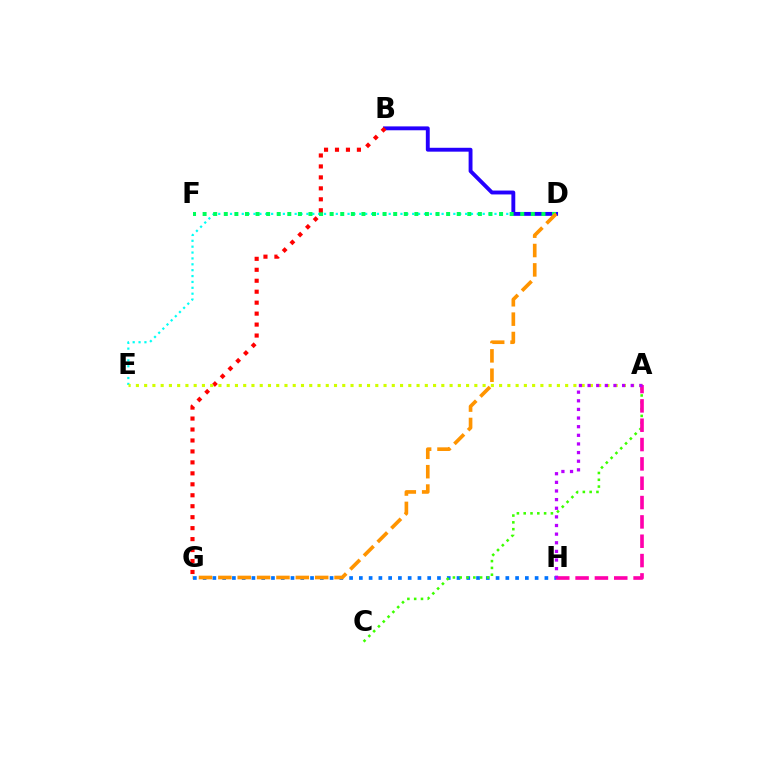{('D', 'E'): [{'color': '#00fff6', 'line_style': 'dotted', 'thickness': 1.6}], ('B', 'D'): [{'color': '#2500ff', 'line_style': 'solid', 'thickness': 2.79}], ('D', 'F'): [{'color': '#00ff5c', 'line_style': 'dotted', 'thickness': 2.88}], ('G', 'H'): [{'color': '#0074ff', 'line_style': 'dotted', 'thickness': 2.65}], ('D', 'G'): [{'color': '#ff9400', 'line_style': 'dashed', 'thickness': 2.63}], ('B', 'G'): [{'color': '#ff0000', 'line_style': 'dotted', 'thickness': 2.98}], ('A', 'C'): [{'color': '#3dff00', 'line_style': 'dotted', 'thickness': 1.85}], ('A', 'E'): [{'color': '#d1ff00', 'line_style': 'dotted', 'thickness': 2.24}], ('A', 'H'): [{'color': '#ff00ac', 'line_style': 'dashed', 'thickness': 2.63}, {'color': '#b900ff', 'line_style': 'dotted', 'thickness': 2.34}]}